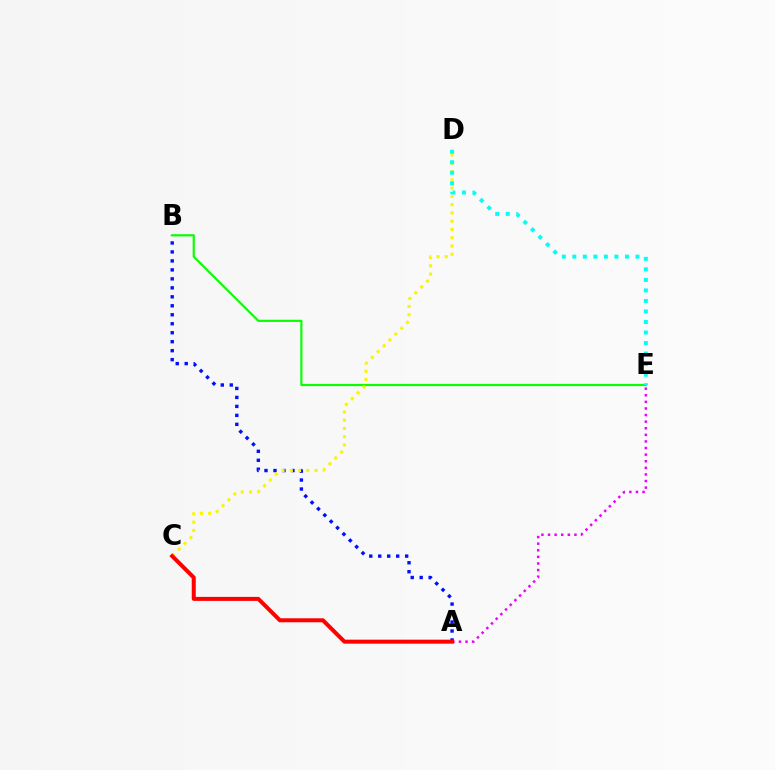{('A', 'B'): [{'color': '#0010ff', 'line_style': 'dotted', 'thickness': 2.44}], ('B', 'E'): [{'color': '#08ff00', 'line_style': 'solid', 'thickness': 1.56}], ('C', 'D'): [{'color': '#fcf500', 'line_style': 'dotted', 'thickness': 2.25}], ('A', 'E'): [{'color': '#ee00ff', 'line_style': 'dotted', 'thickness': 1.79}], ('A', 'C'): [{'color': '#ff0000', 'line_style': 'solid', 'thickness': 2.88}], ('D', 'E'): [{'color': '#00fff6', 'line_style': 'dotted', 'thickness': 2.86}]}